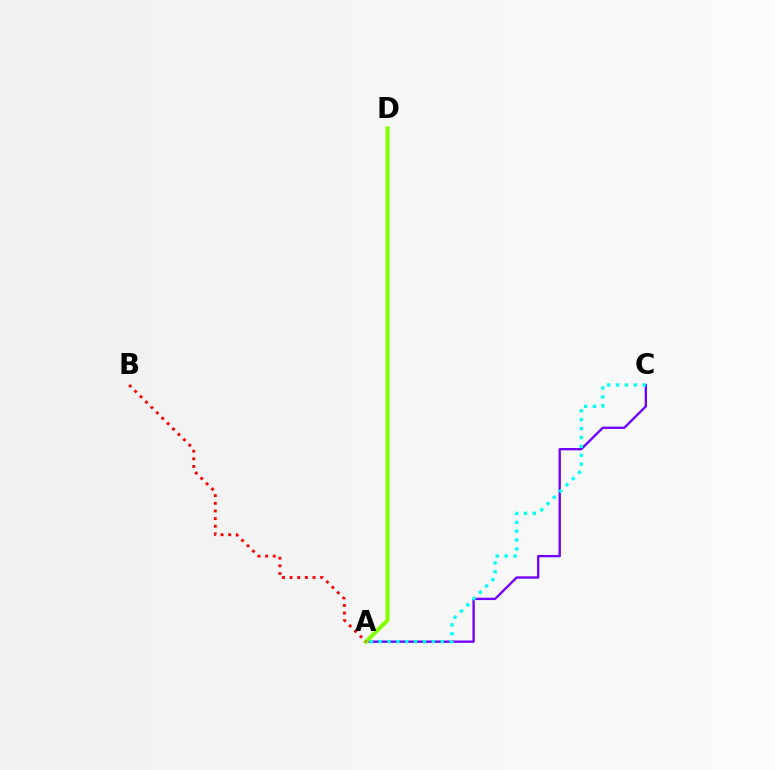{('A', 'C'): [{'color': '#7200ff', 'line_style': 'solid', 'thickness': 1.69}, {'color': '#00fff6', 'line_style': 'dotted', 'thickness': 2.41}], ('A', 'D'): [{'color': '#84ff00', 'line_style': 'solid', 'thickness': 2.9}], ('A', 'B'): [{'color': '#ff0000', 'line_style': 'dotted', 'thickness': 2.07}]}